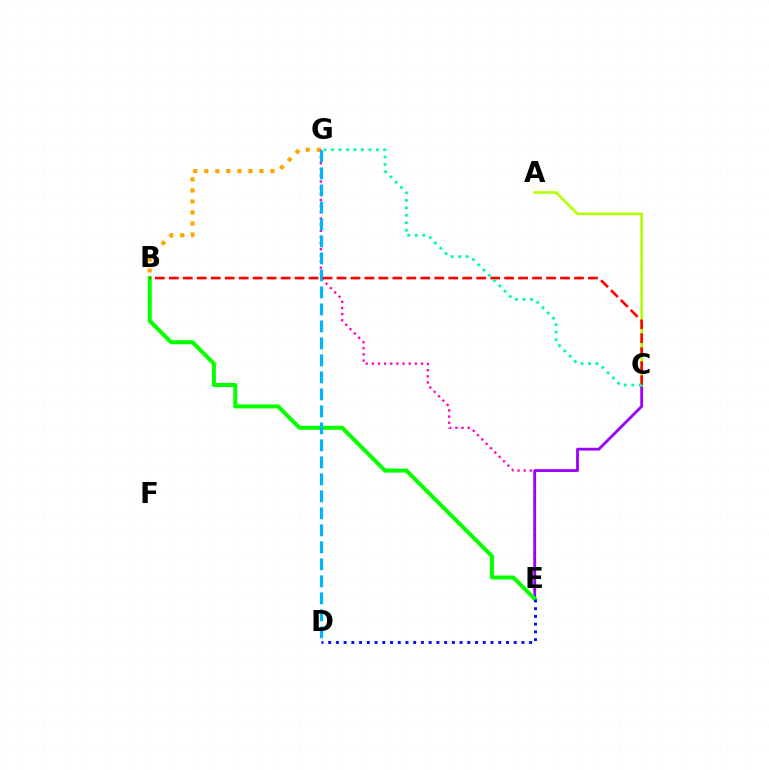{('B', 'G'): [{'color': '#ffa500', 'line_style': 'dotted', 'thickness': 3.0}], ('E', 'G'): [{'color': '#ff00bd', 'line_style': 'dotted', 'thickness': 1.67}], ('C', 'E'): [{'color': '#9b00ff', 'line_style': 'solid', 'thickness': 2.02}], ('B', 'E'): [{'color': '#08ff00', 'line_style': 'solid', 'thickness': 2.91}], ('A', 'C'): [{'color': '#b3ff00', 'line_style': 'solid', 'thickness': 1.91}], ('D', 'E'): [{'color': '#0010ff', 'line_style': 'dotted', 'thickness': 2.1}], ('D', 'G'): [{'color': '#00b5ff', 'line_style': 'dashed', 'thickness': 2.31}], ('B', 'C'): [{'color': '#ff0000', 'line_style': 'dashed', 'thickness': 1.9}], ('C', 'G'): [{'color': '#00ff9d', 'line_style': 'dotted', 'thickness': 2.03}]}